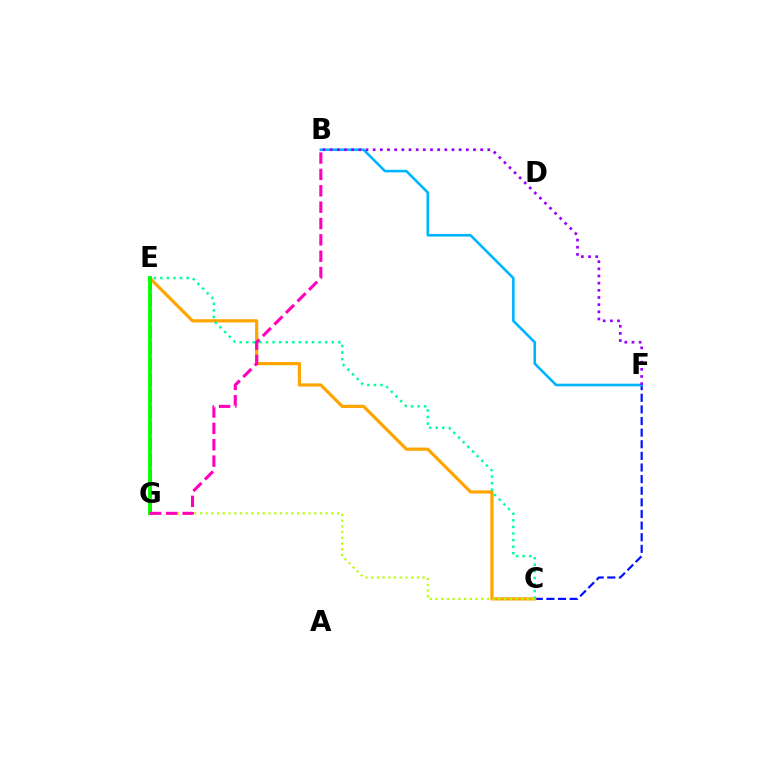{('C', 'F'): [{'color': '#0010ff', 'line_style': 'dashed', 'thickness': 1.58}], ('B', 'F'): [{'color': '#00b5ff', 'line_style': 'solid', 'thickness': 1.87}, {'color': '#9b00ff', 'line_style': 'dotted', 'thickness': 1.95}], ('C', 'E'): [{'color': '#ffa500', 'line_style': 'solid', 'thickness': 2.3}, {'color': '#00ff9d', 'line_style': 'dotted', 'thickness': 1.79}], ('C', 'G'): [{'color': '#b3ff00', 'line_style': 'dotted', 'thickness': 1.55}], ('E', 'G'): [{'color': '#ff0000', 'line_style': 'dashed', 'thickness': 2.17}, {'color': '#08ff00', 'line_style': 'solid', 'thickness': 2.77}], ('B', 'G'): [{'color': '#ff00bd', 'line_style': 'dashed', 'thickness': 2.22}]}